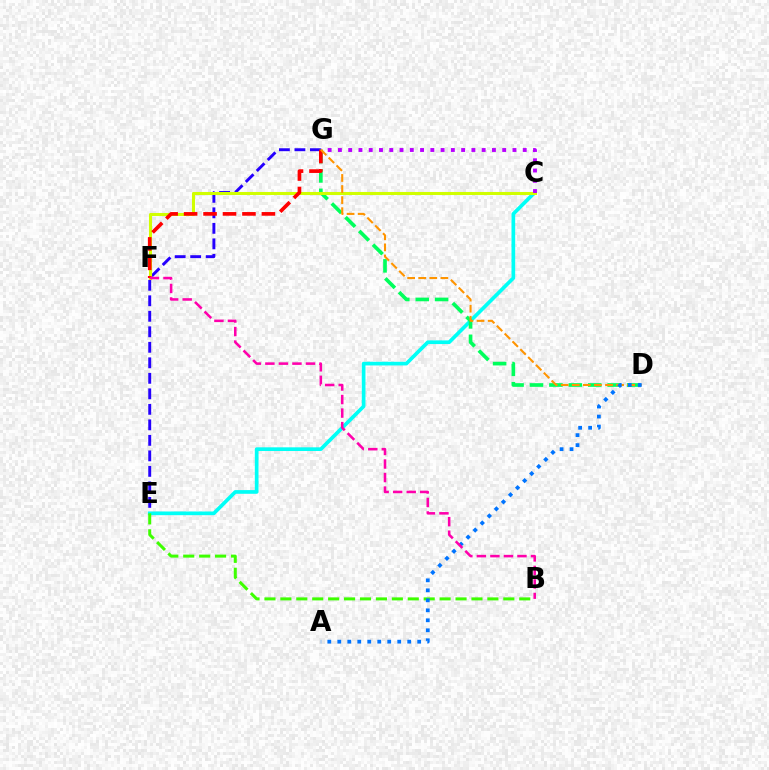{('E', 'G'): [{'color': '#2500ff', 'line_style': 'dashed', 'thickness': 2.11}], ('C', 'E'): [{'color': '#00fff6', 'line_style': 'solid', 'thickness': 2.65}], ('D', 'G'): [{'color': '#00ff5c', 'line_style': 'dashed', 'thickness': 2.64}, {'color': '#ff9400', 'line_style': 'dashed', 'thickness': 1.5}], ('C', 'F'): [{'color': '#d1ff00', 'line_style': 'solid', 'thickness': 2.2}], ('C', 'G'): [{'color': '#b900ff', 'line_style': 'dotted', 'thickness': 2.79}], ('F', 'G'): [{'color': '#ff0000', 'line_style': 'dashed', 'thickness': 2.64}], ('B', 'E'): [{'color': '#3dff00', 'line_style': 'dashed', 'thickness': 2.16}], ('A', 'D'): [{'color': '#0074ff', 'line_style': 'dotted', 'thickness': 2.71}], ('B', 'F'): [{'color': '#ff00ac', 'line_style': 'dashed', 'thickness': 1.84}]}